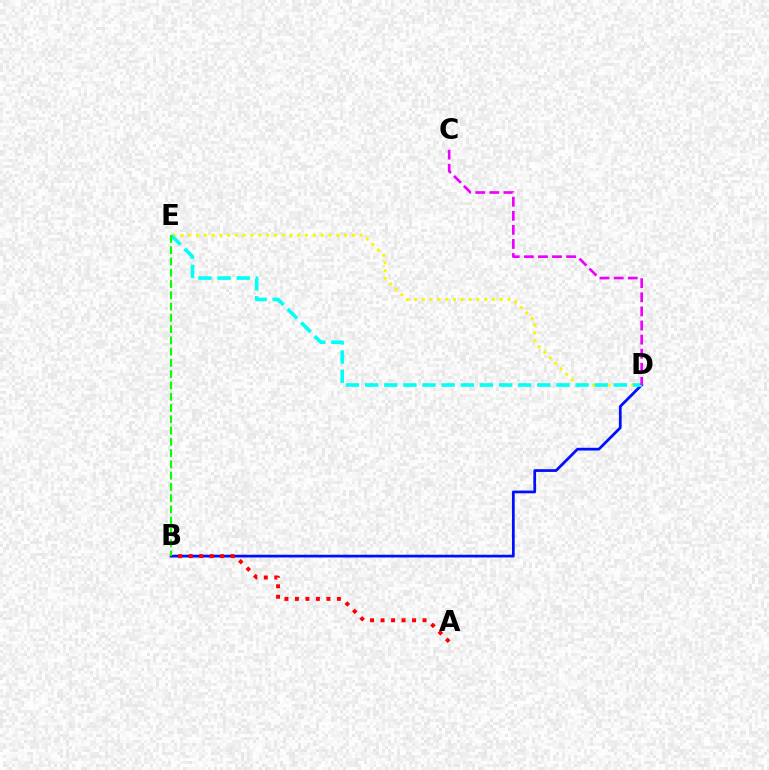{('B', 'D'): [{'color': '#0010ff', 'line_style': 'solid', 'thickness': 1.98}], ('D', 'E'): [{'color': '#fcf500', 'line_style': 'dotted', 'thickness': 2.12}, {'color': '#00fff6', 'line_style': 'dashed', 'thickness': 2.6}], ('A', 'B'): [{'color': '#ff0000', 'line_style': 'dotted', 'thickness': 2.85}], ('C', 'D'): [{'color': '#ee00ff', 'line_style': 'dashed', 'thickness': 1.91}], ('B', 'E'): [{'color': '#08ff00', 'line_style': 'dashed', 'thickness': 1.53}]}